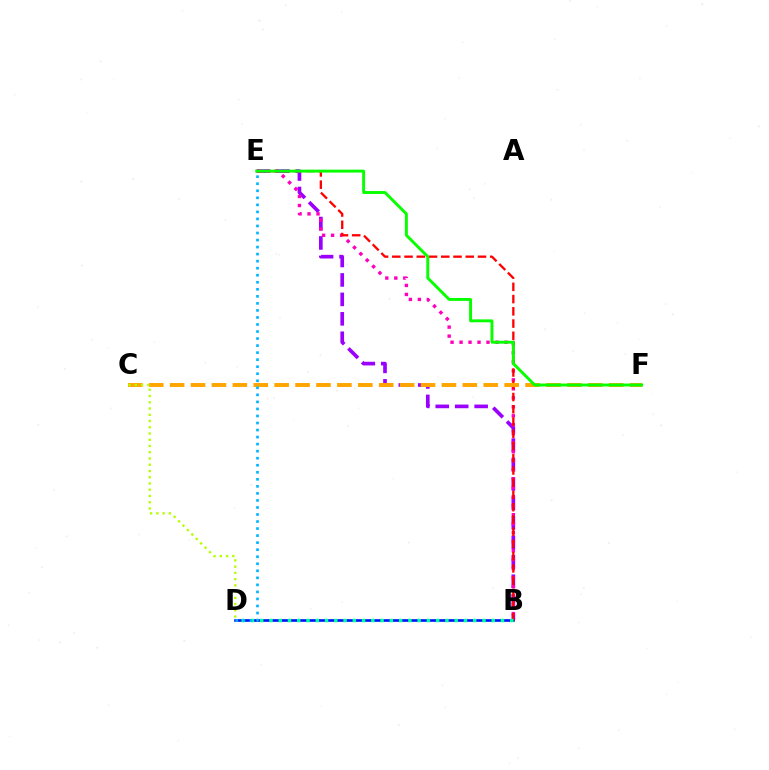{('B', 'E'): [{'color': '#9b00ff', 'line_style': 'dashed', 'thickness': 2.64}, {'color': '#ff00bd', 'line_style': 'dotted', 'thickness': 2.44}, {'color': '#ff0000', 'line_style': 'dashed', 'thickness': 1.66}], ('B', 'D'): [{'color': '#0010ff', 'line_style': 'solid', 'thickness': 1.9}, {'color': '#00ff9d', 'line_style': 'dotted', 'thickness': 2.52}], ('C', 'F'): [{'color': '#ffa500', 'line_style': 'dashed', 'thickness': 2.84}], ('E', 'F'): [{'color': '#08ff00', 'line_style': 'solid', 'thickness': 2.1}], ('C', 'D'): [{'color': '#b3ff00', 'line_style': 'dotted', 'thickness': 1.7}], ('D', 'E'): [{'color': '#00b5ff', 'line_style': 'dotted', 'thickness': 1.91}]}